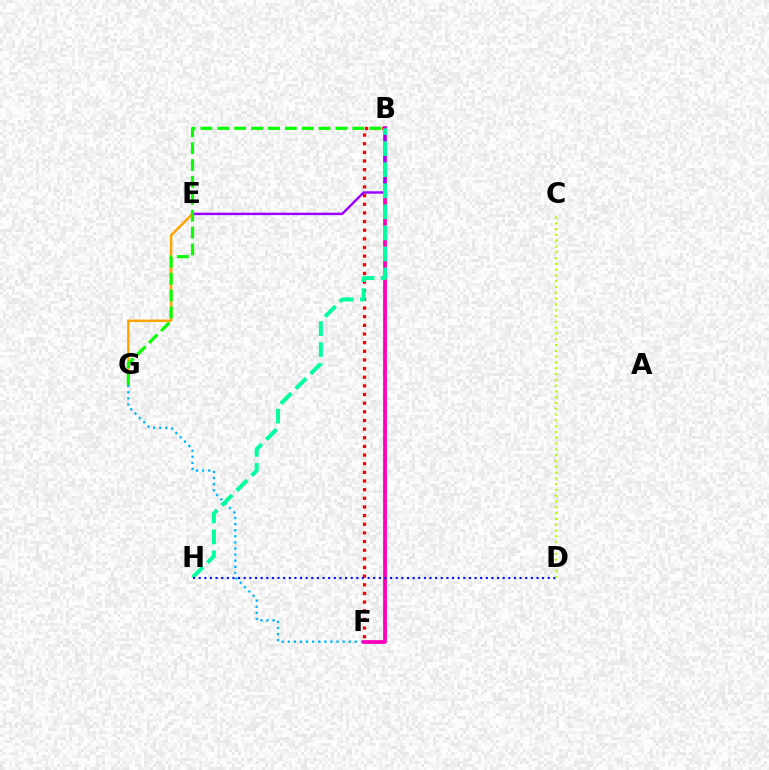{('E', 'G'): [{'color': '#ffa500', 'line_style': 'solid', 'thickness': 1.78}], ('B', 'F'): [{'color': '#ff0000', 'line_style': 'dotted', 'thickness': 2.35}, {'color': '#ff00bd', 'line_style': 'solid', 'thickness': 2.71}], ('F', 'G'): [{'color': '#00b5ff', 'line_style': 'dotted', 'thickness': 1.66}], ('B', 'E'): [{'color': '#9b00ff', 'line_style': 'solid', 'thickness': 1.76}], ('B', 'G'): [{'color': '#08ff00', 'line_style': 'dashed', 'thickness': 2.29}], ('B', 'H'): [{'color': '#00ff9d', 'line_style': 'dashed', 'thickness': 2.86}], ('D', 'H'): [{'color': '#0010ff', 'line_style': 'dotted', 'thickness': 1.53}], ('C', 'D'): [{'color': '#b3ff00', 'line_style': 'dotted', 'thickness': 1.57}]}